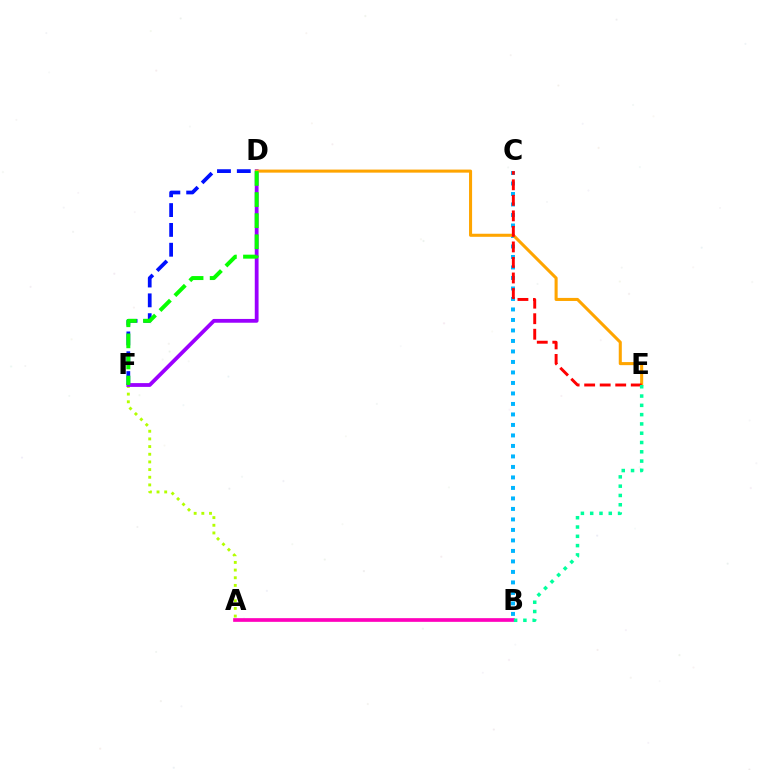{('B', 'C'): [{'color': '#00b5ff', 'line_style': 'dotted', 'thickness': 2.85}], ('D', 'F'): [{'color': '#0010ff', 'line_style': 'dashed', 'thickness': 2.69}, {'color': '#9b00ff', 'line_style': 'solid', 'thickness': 2.73}, {'color': '#08ff00', 'line_style': 'dashed', 'thickness': 2.87}], ('A', 'F'): [{'color': '#b3ff00', 'line_style': 'dotted', 'thickness': 2.08}], ('D', 'E'): [{'color': '#ffa500', 'line_style': 'solid', 'thickness': 2.21}], ('C', 'E'): [{'color': '#ff0000', 'line_style': 'dashed', 'thickness': 2.11}], ('A', 'B'): [{'color': '#ff00bd', 'line_style': 'solid', 'thickness': 2.66}], ('B', 'E'): [{'color': '#00ff9d', 'line_style': 'dotted', 'thickness': 2.52}]}